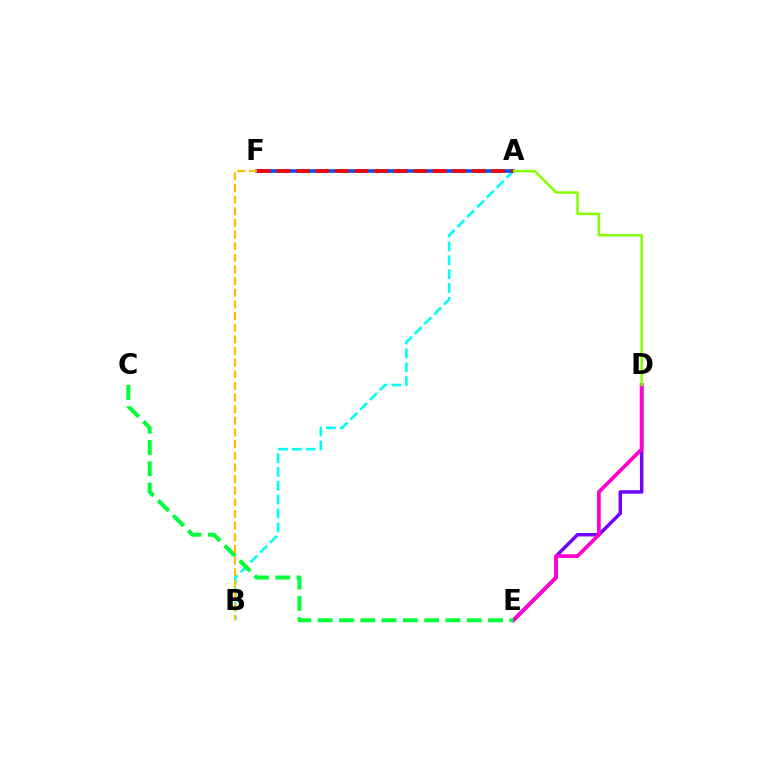{('A', 'B'): [{'color': '#00fff6', 'line_style': 'dashed', 'thickness': 1.88}], ('A', 'F'): [{'color': '#004bff', 'line_style': 'solid', 'thickness': 2.55}, {'color': '#ff0000', 'line_style': 'dashed', 'thickness': 2.65}], ('D', 'E'): [{'color': '#7200ff', 'line_style': 'solid', 'thickness': 2.48}, {'color': '#ff00cf', 'line_style': 'solid', 'thickness': 2.68}], ('A', 'D'): [{'color': '#84ff00', 'line_style': 'solid', 'thickness': 1.8}], ('C', 'E'): [{'color': '#00ff39', 'line_style': 'dashed', 'thickness': 2.89}], ('B', 'F'): [{'color': '#ffbd00', 'line_style': 'dashed', 'thickness': 1.58}]}